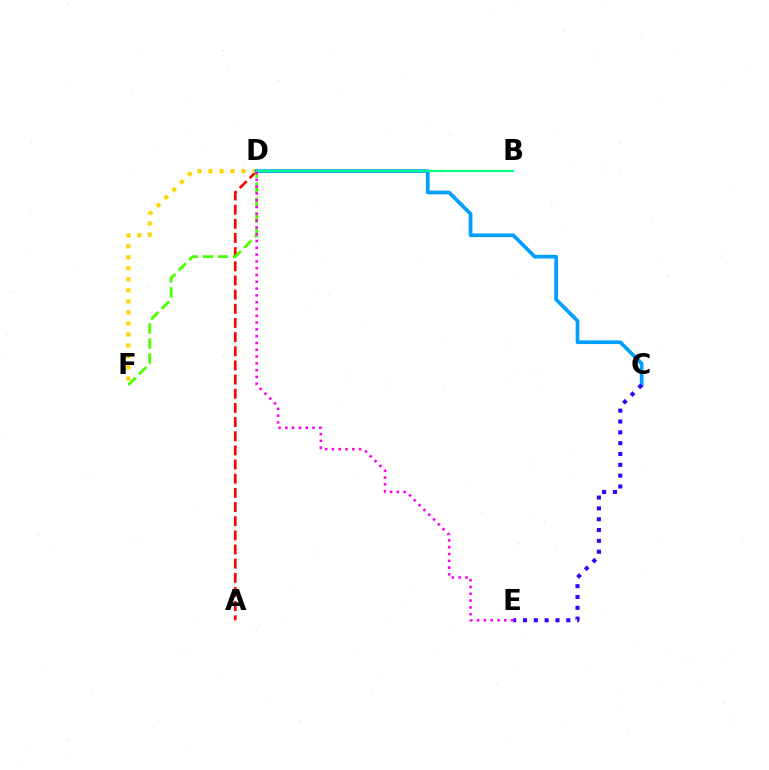{('A', 'D'): [{'color': '#ff0000', 'line_style': 'dashed', 'thickness': 1.92}], ('D', 'F'): [{'color': '#ffd500', 'line_style': 'dotted', 'thickness': 2.99}, {'color': '#4fff00', 'line_style': 'dashed', 'thickness': 2.04}], ('C', 'D'): [{'color': '#009eff', 'line_style': 'solid', 'thickness': 2.66}], ('B', 'D'): [{'color': '#00ff86', 'line_style': 'solid', 'thickness': 1.55}], ('D', 'E'): [{'color': '#ff00ed', 'line_style': 'dotted', 'thickness': 1.85}], ('C', 'E'): [{'color': '#3700ff', 'line_style': 'dotted', 'thickness': 2.94}]}